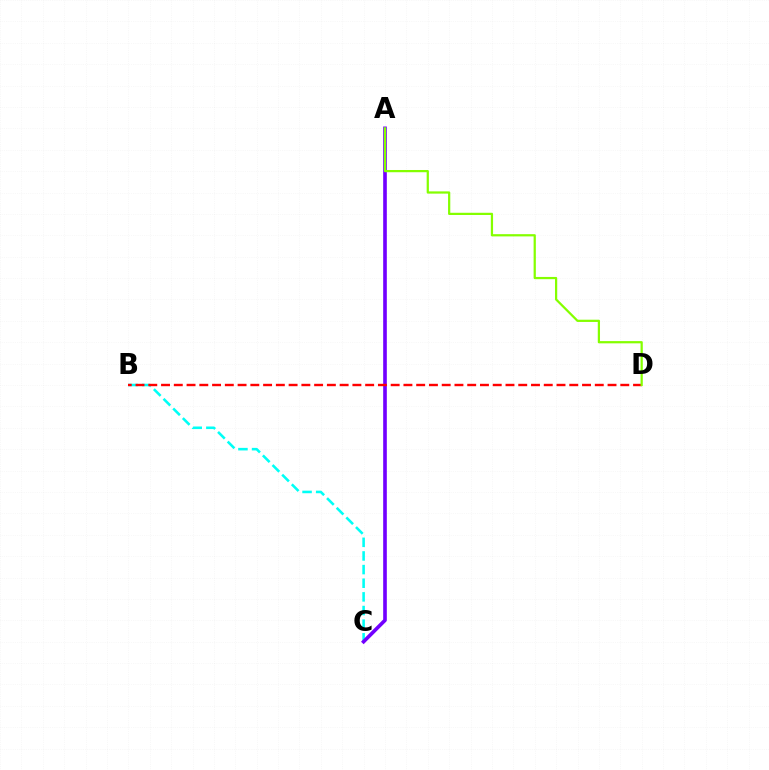{('B', 'C'): [{'color': '#00fff6', 'line_style': 'dashed', 'thickness': 1.85}], ('A', 'C'): [{'color': '#7200ff', 'line_style': 'solid', 'thickness': 2.62}], ('B', 'D'): [{'color': '#ff0000', 'line_style': 'dashed', 'thickness': 1.73}], ('A', 'D'): [{'color': '#84ff00', 'line_style': 'solid', 'thickness': 1.61}]}